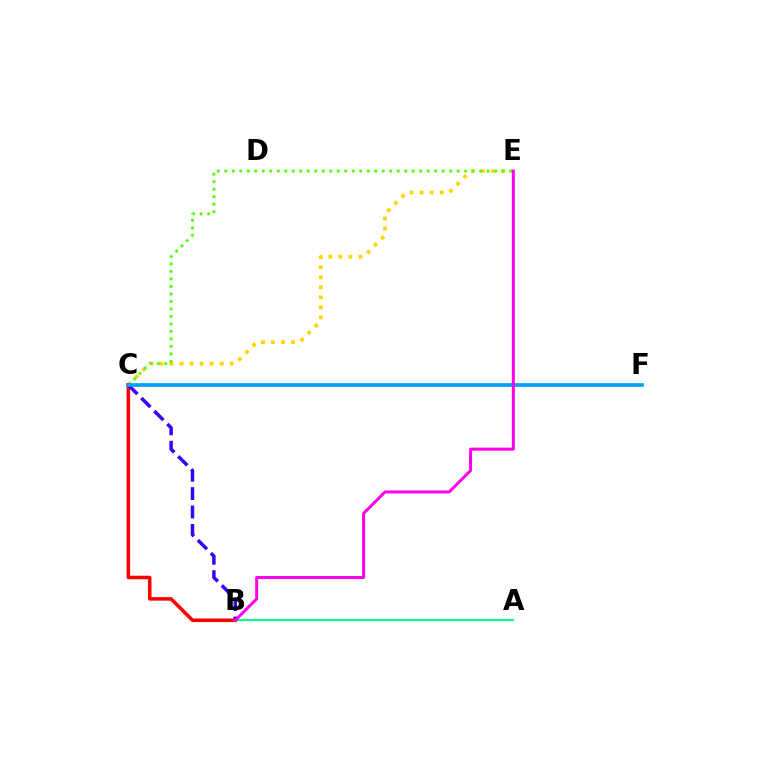{('C', 'E'): [{'color': '#ffd500', 'line_style': 'dotted', 'thickness': 2.72}, {'color': '#4fff00', 'line_style': 'dotted', 'thickness': 2.04}], ('A', 'B'): [{'color': '#00ff86', 'line_style': 'solid', 'thickness': 1.54}], ('B', 'C'): [{'color': '#ff0000', 'line_style': 'solid', 'thickness': 2.56}, {'color': '#3700ff', 'line_style': 'dashed', 'thickness': 2.5}], ('C', 'F'): [{'color': '#009eff', 'line_style': 'solid', 'thickness': 2.67}], ('B', 'E'): [{'color': '#ff00ed', 'line_style': 'solid', 'thickness': 2.17}]}